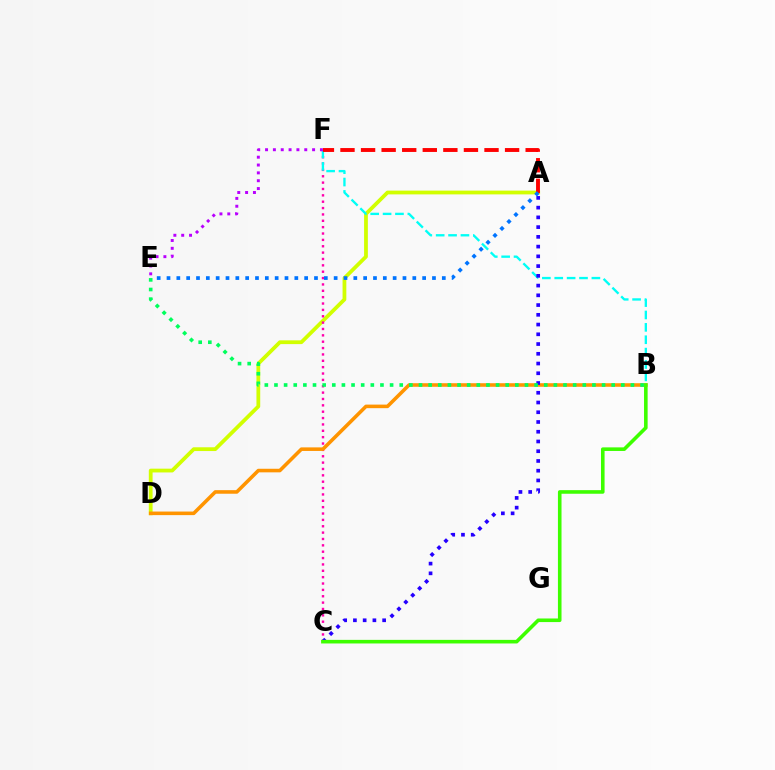{('A', 'D'): [{'color': '#d1ff00', 'line_style': 'solid', 'thickness': 2.71}], ('C', 'F'): [{'color': '#ff00ac', 'line_style': 'dotted', 'thickness': 1.73}], ('B', 'D'): [{'color': '#ff9400', 'line_style': 'solid', 'thickness': 2.57}], ('B', 'F'): [{'color': '#00fff6', 'line_style': 'dashed', 'thickness': 1.68}], ('E', 'F'): [{'color': '#b900ff', 'line_style': 'dotted', 'thickness': 2.13}], ('A', 'C'): [{'color': '#2500ff', 'line_style': 'dotted', 'thickness': 2.65}], ('B', 'E'): [{'color': '#00ff5c', 'line_style': 'dotted', 'thickness': 2.62}], ('B', 'C'): [{'color': '#3dff00', 'line_style': 'solid', 'thickness': 2.59}], ('A', 'F'): [{'color': '#ff0000', 'line_style': 'dashed', 'thickness': 2.8}], ('A', 'E'): [{'color': '#0074ff', 'line_style': 'dotted', 'thickness': 2.67}]}